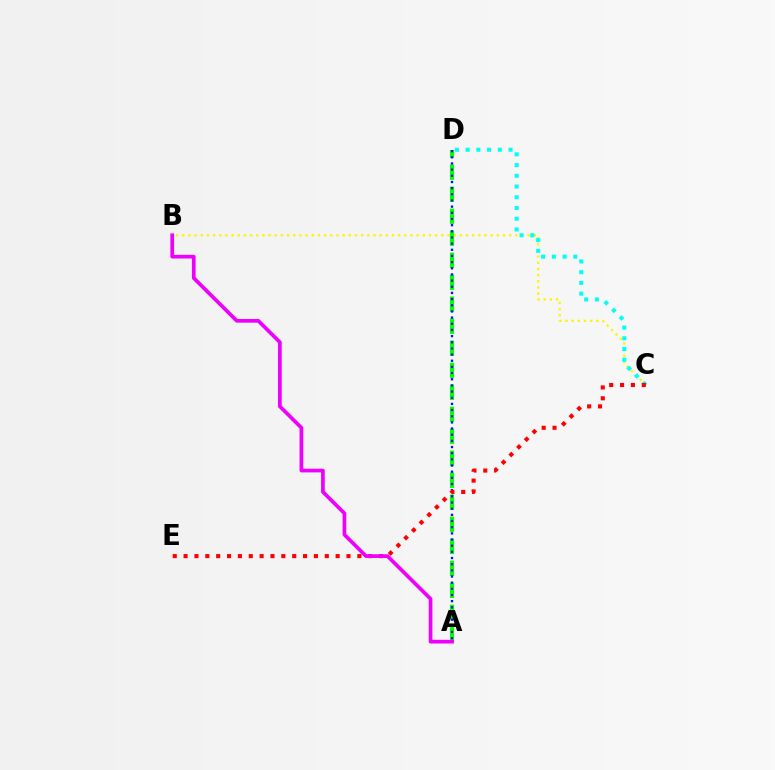{('B', 'C'): [{'color': '#fcf500', 'line_style': 'dotted', 'thickness': 1.68}], ('C', 'D'): [{'color': '#00fff6', 'line_style': 'dotted', 'thickness': 2.92}], ('A', 'D'): [{'color': '#08ff00', 'line_style': 'dashed', 'thickness': 2.99}, {'color': '#0010ff', 'line_style': 'dotted', 'thickness': 1.67}], ('C', 'E'): [{'color': '#ff0000', 'line_style': 'dotted', 'thickness': 2.95}], ('A', 'B'): [{'color': '#ee00ff', 'line_style': 'solid', 'thickness': 2.66}]}